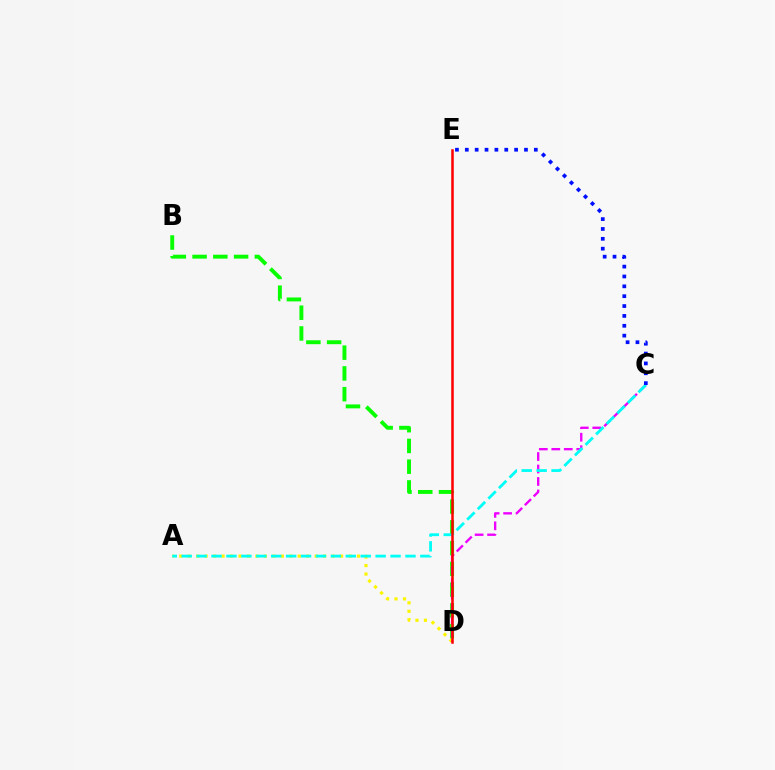{('A', 'D'): [{'color': '#fcf500', 'line_style': 'dotted', 'thickness': 2.3}], ('B', 'D'): [{'color': '#08ff00', 'line_style': 'dashed', 'thickness': 2.82}], ('C', 'D'): [{'color': '#ee00ff', 'line_style': 'dashed', 'thickness': 1.69}], ('A', 'C'): [{'color': '#00fff6', 'line_style': 'dashed', 'thickness': 2.03}], ('C', 'E'): [{'color': '#0010ff', 'line_style': 'dotted', 'thickness': 2.68}], ('D', 'E'): [{'color': '#ff0000', 'line_style': 'solid', 'thickness': 1.82}]}